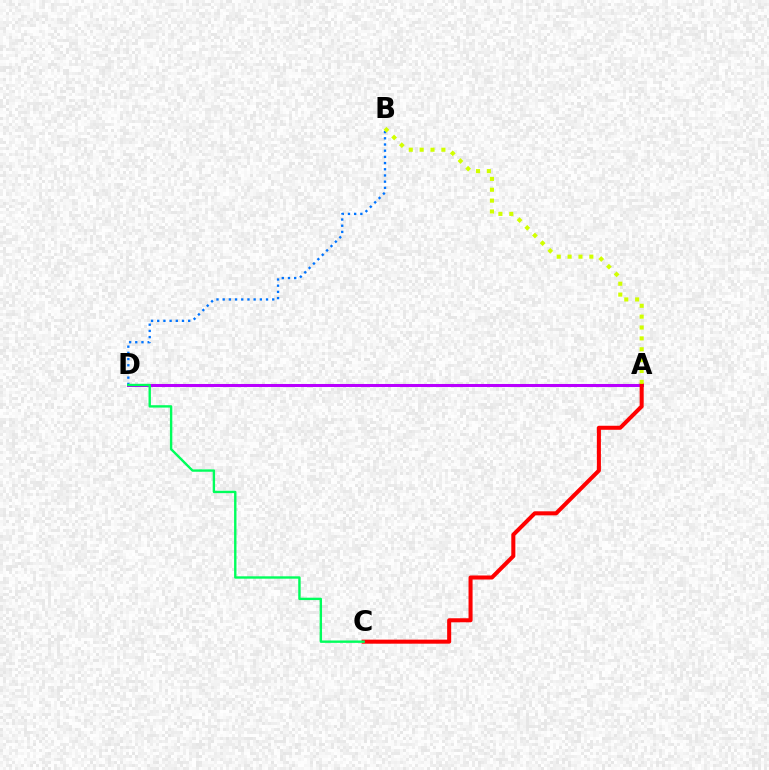{('A', 'D'): [{'color': '#b900ff', 'line_style': 'solid', 'thickness': 2.18}], ('A', 'C'): [{'color': '#ff0000', 'line_style': 'solid', 'thickness': 2.91}], ('B', 'D'): [{'color': '#0074ff', 'line_style': 'dotted', 'thickness': 1.68}], ('A', 'B'): [{'color': '#d1ff00', 'line_style': 'dotted', 'thickness': 2.95}], ('C', 'D'): [{'color': '#00ff5c', 'line_style': 'solid', 'thickness': 1.72}]}